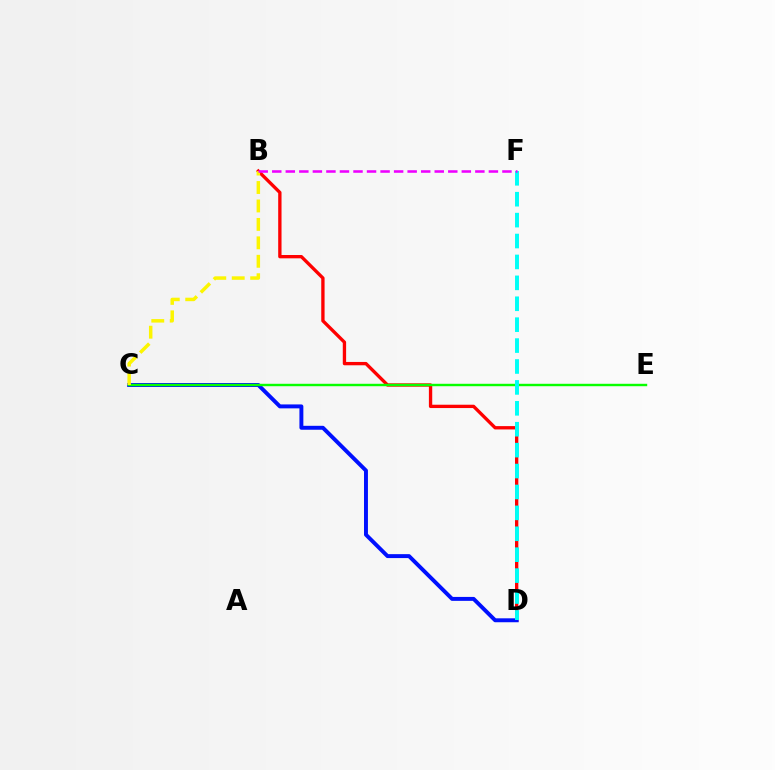{('B', 'D'): [{'color': '#ff0000', 'line_style': 'solid', 'thickness': 2.4}], ('C', 'D'): [{'color': '#0010ff', 'line_style': 'solid', 'thickness': 2.83}], ('C', 'E'): [{'color': '#08ff00', 'line_style': 'solid', 'thickness': 1.74}], ('D', 'F'): [{'color': '#00fff6', 'line_style': 'dashed', 'thickness': 2.84}], ('B', 'C'): [{'color': '#fcf500', 'line_style': 'dashed', 'thickness': 2.51}], ('B', 'F'): [{'color': '#ee00ff', 'line_style': 'dashed', 'thickness': 1.84}]}